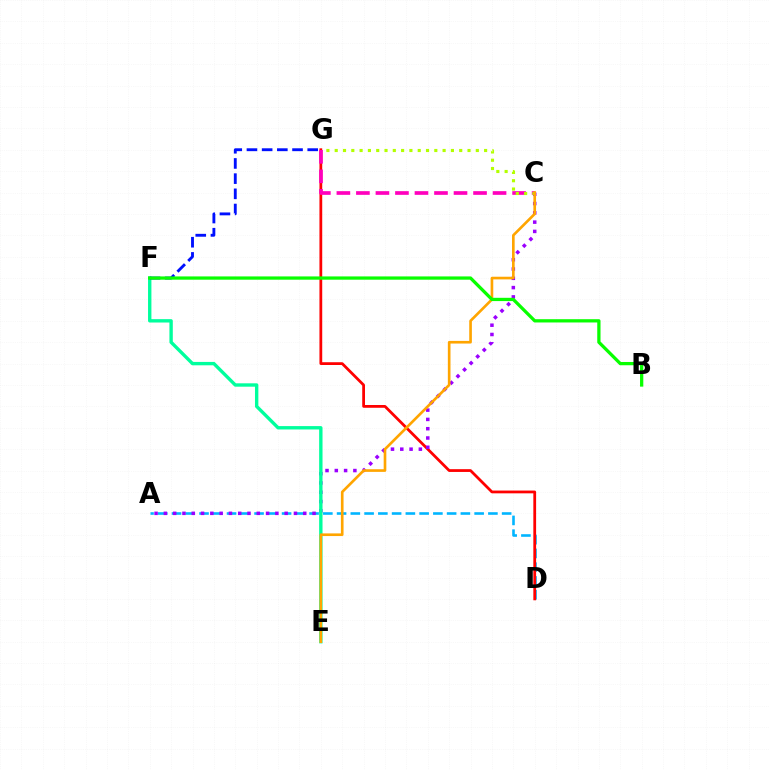{('A', 'D'): [{'color': '#00b5ff', 'line_style': 'dashed', 'thickness': 1.87}], ('D', 'G'): [{'color': '#ff0000', 'line_style': 'solid', 'thickness': 2.0}], ('C', 'G'): [{'color': '#ff00bd', 'line_style': 'dashed', 'thickness': 2.65}, {'color': '#b3ff00', 'line_style': 'dotted', 'thickness': 2.26}], ('A', 'C'): [{'color': '#9b00ff', 'line_style': 'dotted', 'thickness': 2.52}], ('E', 'F'): [{'color': '#00ff9d', 'line_style': 'solid', 'thickness': 2.43}], ('F', 'G'): [{'color': '#0010ff', 'line_style': 'dashed', 'thickness': 2.06}], ('C', 'E'): [{'color': '#ffa500', 'line_style': 'solid', 'thickness': 1.91}], ('B', 'F'): [{'color': '#08ff00', 'line_style': 'solid', 'thickness': 2.35}]}